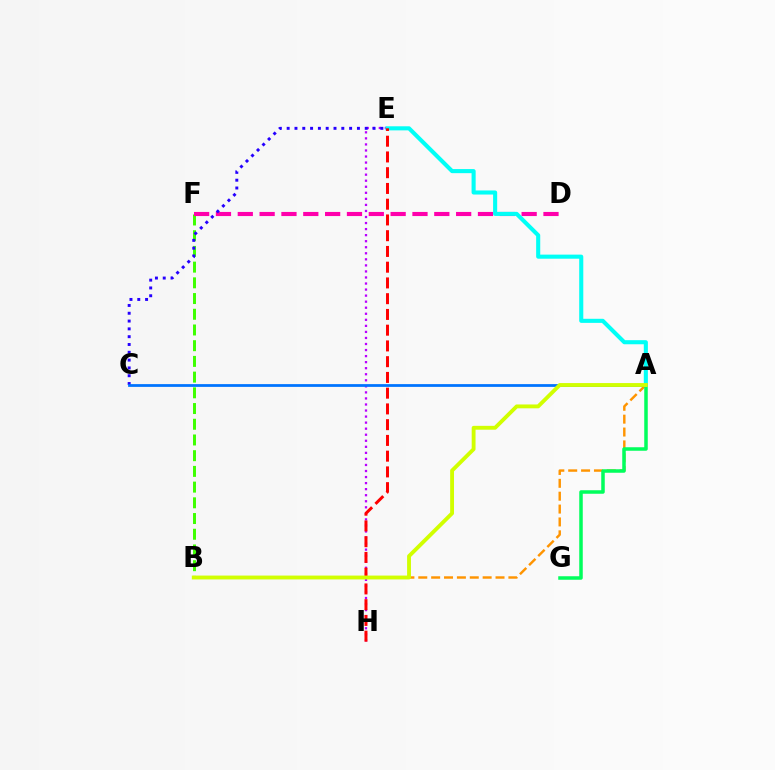{('B', 'F'): [{'color': '#3dff00', 'line_style': 'dashed', 'thickness': 2.13}], ('A', 'B'): [{'color': '#ff9400', 'line_style': 'dashed', 'thickness': 1.75}, {'color': '#d1ff00', 'line_style': 'solid', 'thickness': 2.78}], ('E', 'H'): [{'color': '#b900ff', 'line_style': 'dotted', 'thickness': 1.64}, {'color': '#ff0000', 'line_style': 'dashed', 'thickness': 2.14}], ('A', 'G'): [{'color': '#00ff5c', 'line_style': 'solid', 'thickness': 2.52}], ('D', 'F'): [{'color': '#ff00ac', 'line_style': 'dashed', 'thickness': 2.97}], ('C', 'E'): [{'color': '#2500ff', 'line_style': 'dotted', 'thickness': 2.12}], ('A', 'C'): [{'color': '#0074ff', 'line_style': 'solid', 'thickness': 1.99}], ('A', 'E'): [{'color': '#00fff6', 'line_style': 'solid', 'thickness': 2.94}]}